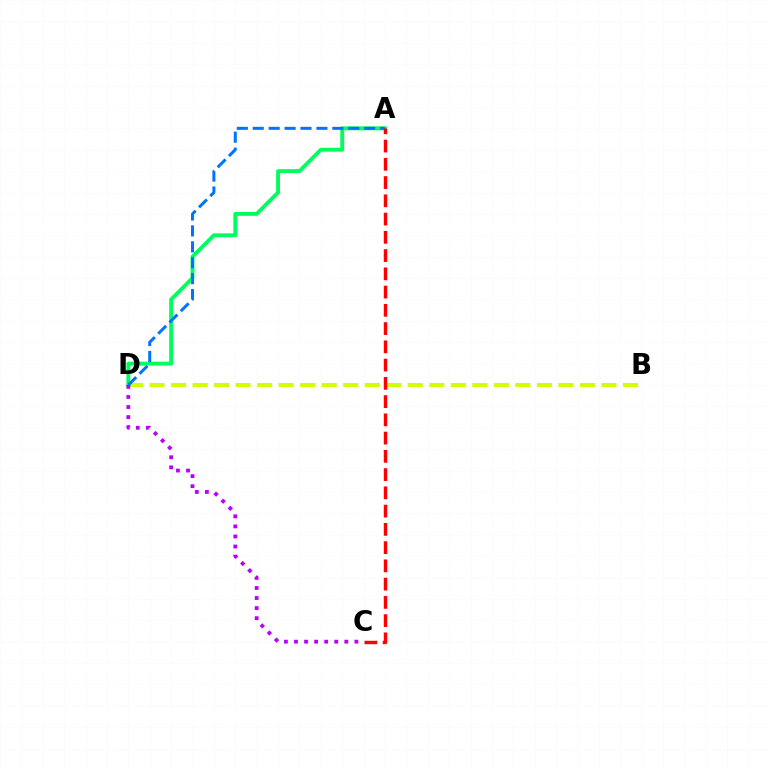{('B', 'D'): [{'color': '#d1ff00', 'line_style': 'dashed', 'thickness': 2.92}], ('A', 'D'): [{'color': '#00ff5c', 'line_style': 'solid', 'thickness': 2.79}, {'color': '#0074ff', 'line_style': 'dashed', 'thickness': 2.16}], ('A', 'C'): [{'color': '#ff0000', 'line_style': 'dashed', 'thickness': 2.48}], ('C', 'D'): [{'color': '#b900ff', 'line_style': 'dotted', 'thickness': 2.73}]}